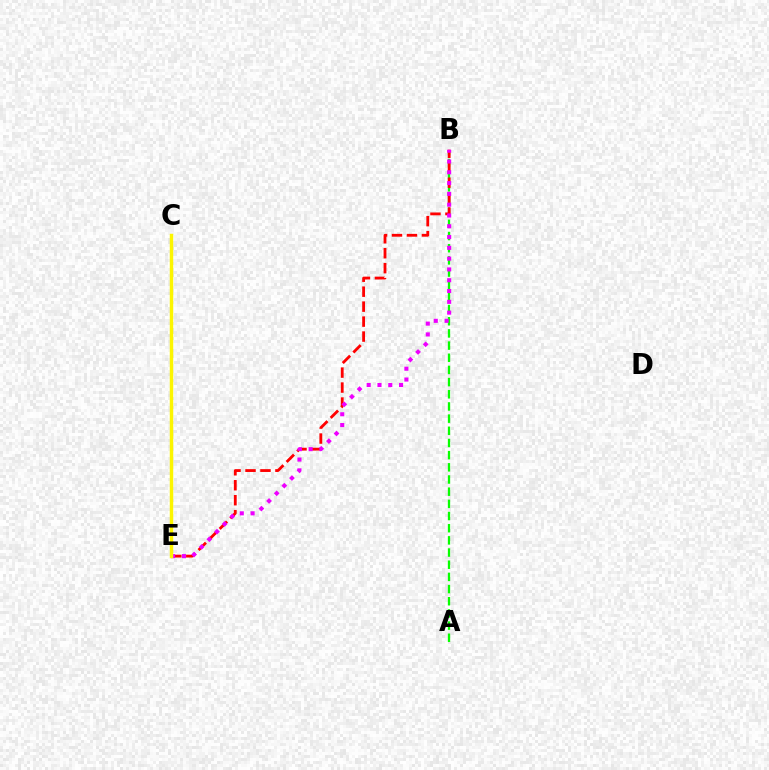{('C', 'E'): [{'color': '#0010ff', 'line_style': 'solid', 'thickness': 1.8}, {'color': '#00fff6', 'line_style': 'dashed', 'thickness': 1.81}, {'color': '#fcf500', 'line_style': 'solid', 'thickness': 2.49}], ('A', 'B'): [{'color': '#08ff00', 'line_style': 'dashed', 'thickness': 1.65}], ('B', 'E'): [{'color': '#ff0000', 'line_style': 'dashed', 'thickness': 2.03}, {'color': '#ee00ff', 'line_style': 'dotted', 'thickness': 2.93}]}